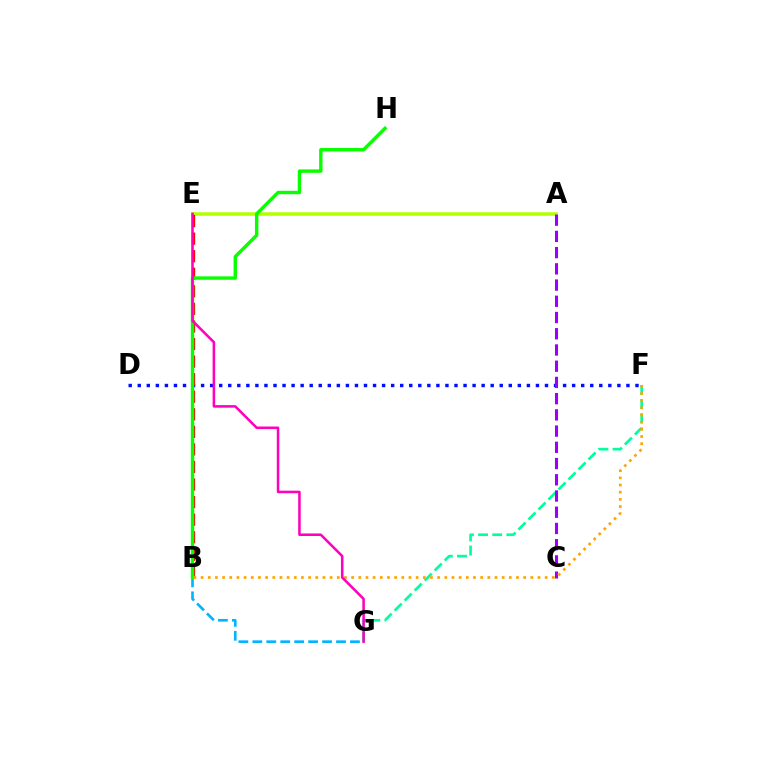{('D', 'F'): [{'color': '#0010ff', 'line_style': 'dotted', 'thickness': 2.46}], ('B', 'G'): [{'color': '#00b5ff', 'line_style': 'dashed', 'thickness': 1.89}], ('A', 'E'): [{'color': '#b3ff00', 'line_style': 'solid', 'thickness': 2.53}], ('B', 'E'): [{'color': '#ff0000', 'line_style': 'dashed', 'thickness': 2.39}], ('F', 'G'): [{'color': '#00ff9d', 'line_style': 'dashed', 'thickness': 1.92}], ('A', 'C'): [{'color': '#9b00ff', 'line_style': 'dashed', 'thickness': 2.2}], ('B', 'H'): [{'color': '#08ff00', 'line_style': 'solid', 'thickness': 2.45}], ('B', 'F'): [{'color': '#ffa500', 'line_style': 'dotted', 'thickness': 1.95}], ('E', 'G'): [{'color': '#ff00bd', 'line_style': 'solid', 'thickness': 1.83}]}